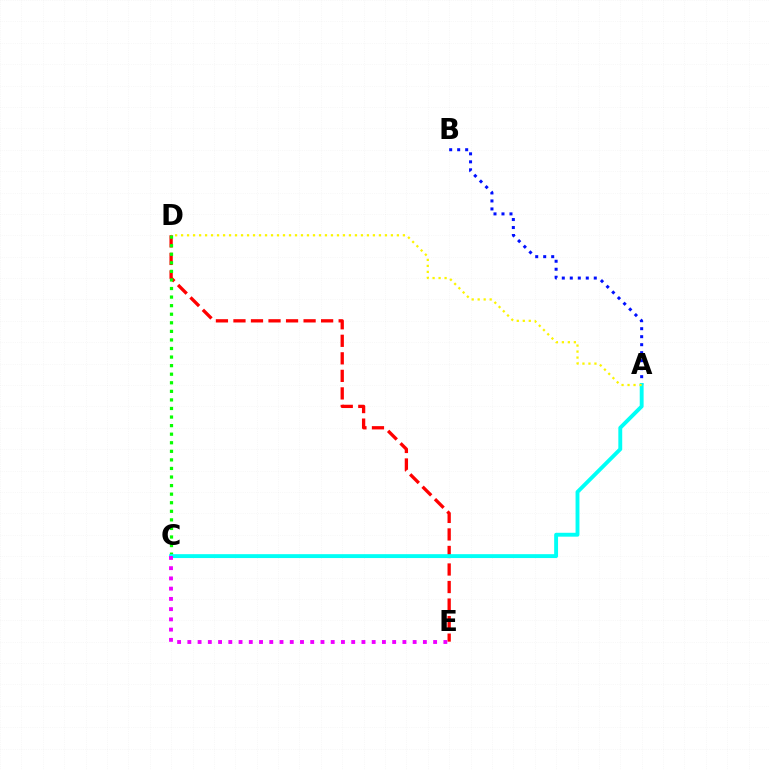{('D', 'E'): [{'color': '#ff0000', 'line_style': 'dashed', 'thickness': 2.38}], ('C', 'D'): [{'color': '#08ff00', 'line_style': 'dotted', 'thickness': 2.33}], ('A', 'B'): [{'color': '#0010ff', 'line_style': 'dotted', 'thickness': 2.17}], ('A', 'C'): [{'color': '#00fff6', 'line_style': 'solid', 'thickness': 2.8}], ('A', 'D'): [{'color': '#fcf500', 'line_style': 'dotted', 'thickness': 1.63}], ('C', 'E'): [{'color': '#ee00ff', 'line_style': 'dotted', 'thickness': 2.78}]}